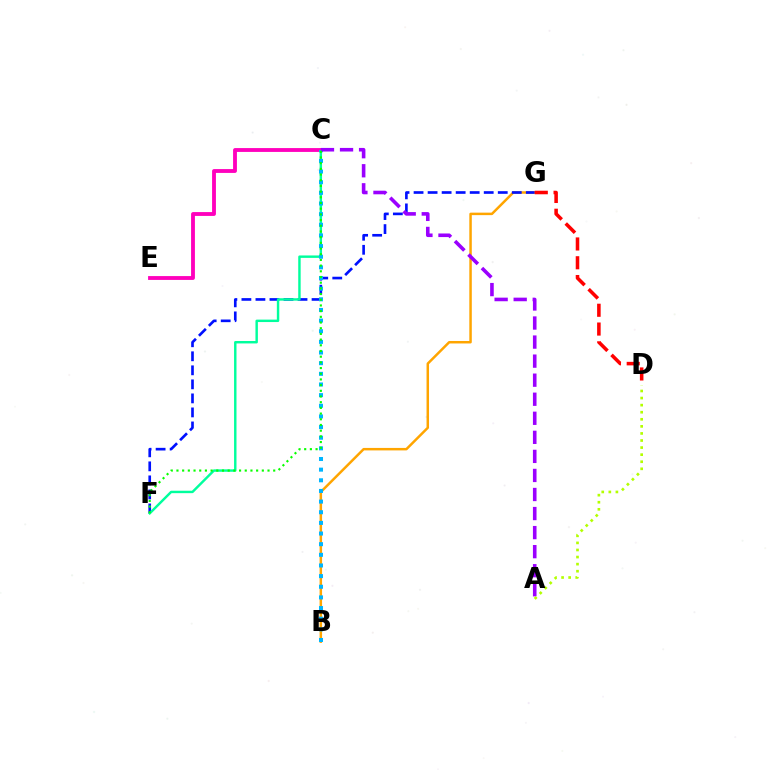{('B', 'G'): [{'color': '#ffa500', 'line_style': 'solid', 'thickness': 1.79}], ('F', 'G'): [{'color': '#0010ff', 'line_style': 'dashed', 'thickness': 1.91}], ('D', 'G'): [{'color': '#ff0000', 'line_style': 'dashed', 'thickness': 2.55}], ('C', 'F'): [{'color': '#00ff9d', 'line_style': 'solid', 'thickness': 1.75}, {'color': '#08ff00', 'line_style': 'dotted', 'thickness': 1.55}], ('C', 'E'): [{'color': '#ff00bd', 'line_style': 'solid', 'thickness': 2.76}], ('B', 'C'): [{'color': '#00b5ff', 'line_style': 'dotted', 'thickness': 2.89}], ('A', 'C'): [{'color': '#9b00ff', 'line_style': 'dashed', 'thickness': 2.59}], ('A', 'D'): [{'color': '#b3ff00', 'line_style': 'dotted', 'thickness': 1.92}]}